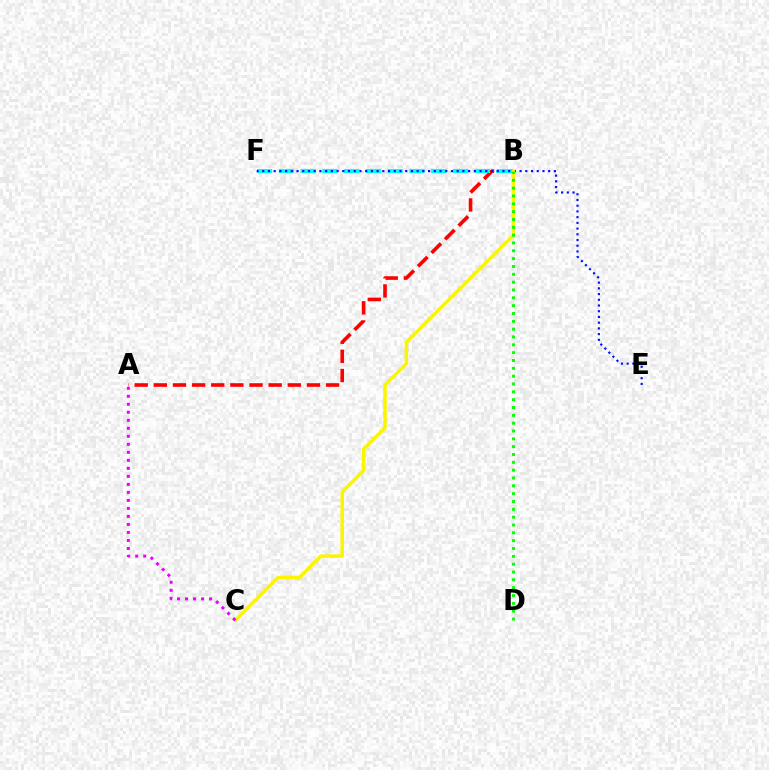{('A', 'B'): [{'color': '#ff0000', 'line_style': 'dashed', 'thickness': 2.6}], ('B', 'F'): [{'color': '#00fff6', 'line_style': 'dashed', 'thickness': 2.96}], ('E', 'F'): [{'color': '#0010ff', 'line_style': 'dotted', 'thickness': 1.55}], ('B', 'C'): [{'color': '#fcf500', 'line_style': 'solid', 'thickness': 2.53}], ('B', 'D'): [{'color': '#08ff00', 'line_style': 'dotted', 'thickness': 2.13}], ('A', 'C'): [{'color': '#ee00ff', 'line_style': 'dotted', 'thickness': 2.18}]}